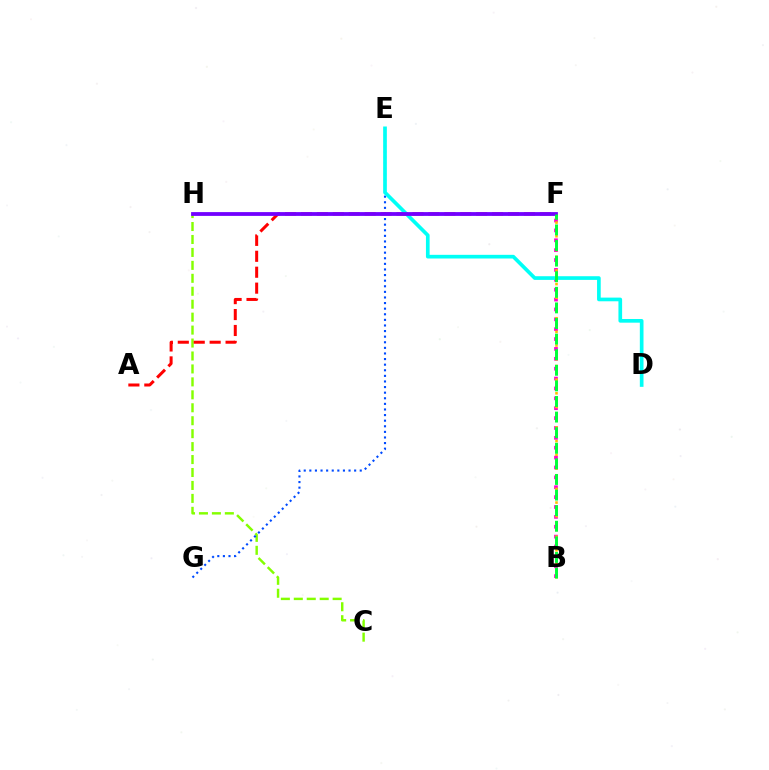{('C', 'H'): [{'color': '#84ff00', 'line_style': 'dashed', 'thickness': 1.76}], ('B', 'F'): [{'color': '#ff00cf', 'line_style': 'dotted', 'thickness': 2.68}, {'color': '#ffbd00', 'line_style': 'dotted', 'thickness': 1.86}, {'color': '#00ff39', 'line_style': 'dashed', 'thickness': 2.12}], ('E', 'G'): [{'color': '#004bff', 'line_style': 'dotted', 'thickness': 1.52}], ('A', 'F'): [{'color': '#ff0000', 'line_style': 'dashed', 'thickness': 2.16}], ('D', 'E'): [{'color': '#00fff6', 'line_style': 'solid', 'thickness': 2.65}], ('F', 'H'): [{'color': '#7200ff', 'line_style': 'solid', 'thickness': 2.74}]}